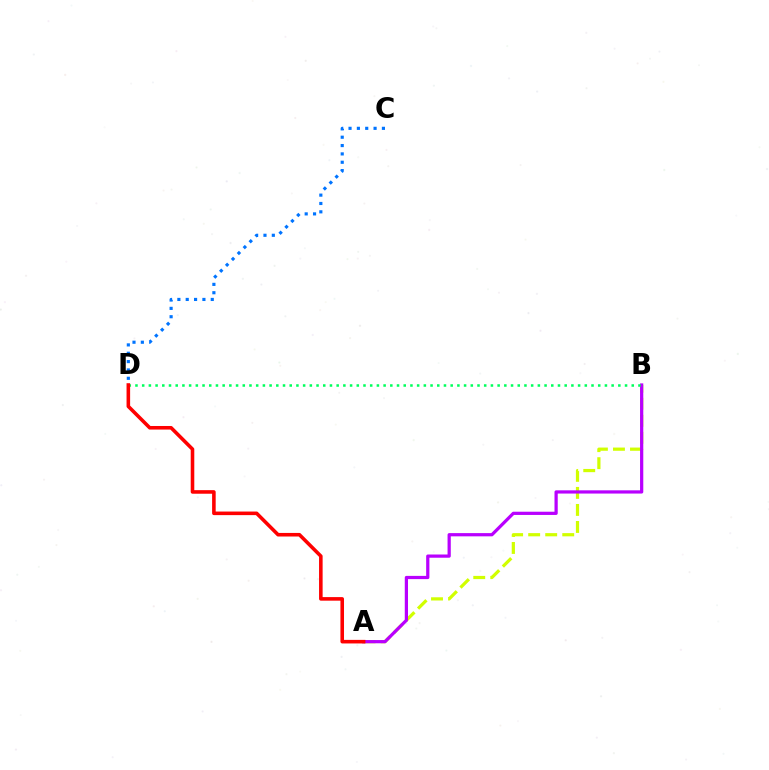{('A', 'B'): [{'color': '#d1ff00', 'line_style': 'dashed', 'thickness': 2.31}, {'color': '#b900ff', 'line_style': 'solid', 'thickness': 2.33}], ('B', 'D'): [{'color': '#00ff5c', 'line_style': 'dotted', 'thickness': 1.82}], ('A', 'D'): [{'color': '#ff0000', 'line_style': 'solid', 'thickness': 2.57}], ('C', 'D'): [{'color': '#0074ff', 'line_style': 'dotted', 'thickness': 2.27}]}